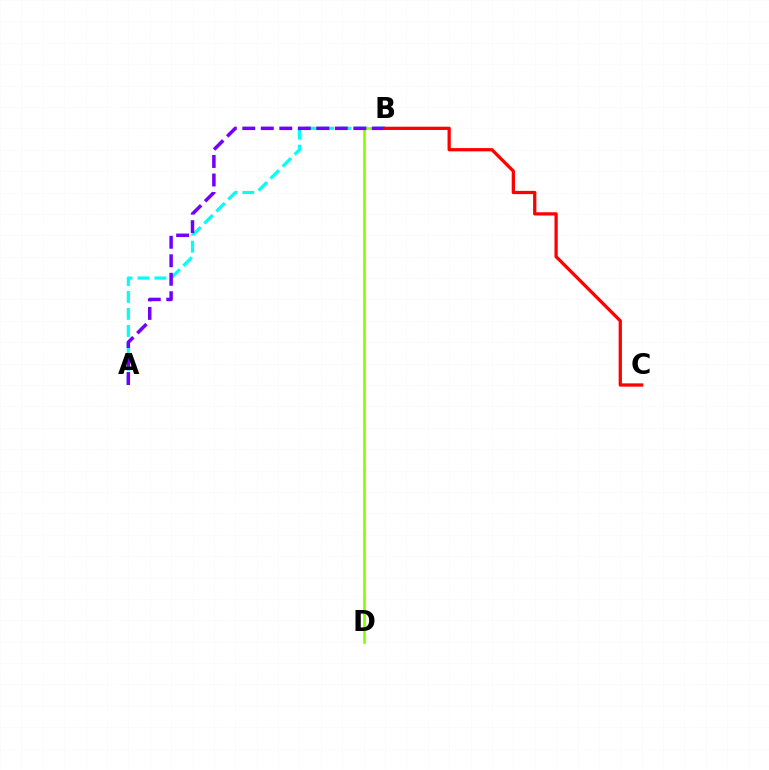{('A', 'B'): [{'color': '#00fff6', 'line_style': 'dashed', 'thickness': 2.31}, {'color': '#7200ff', 'line_style': 'dashed', 'thickness': 2.51}], ('B', 'D'): [{'color': '#84ff00', 'line_style': 'solid', 'thickness': 1.9}], ('B', 'C'): [{'color': '#ff0000', 'line_style': 'solid', 'thickness': 2.35}]}